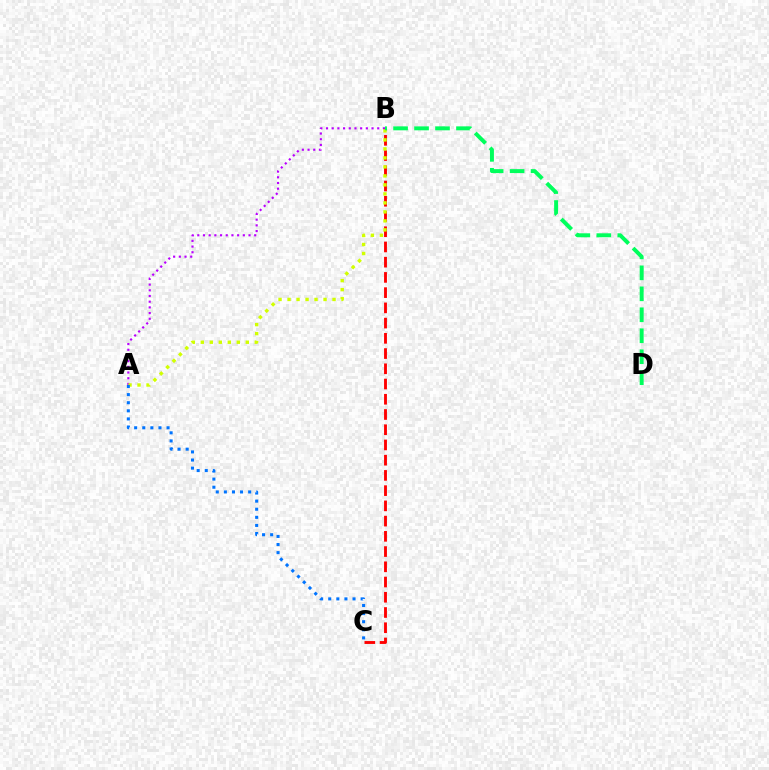{('B', 'C'): [{'color': '#ff0000', 'line_style': 'dashed', 'thickness': 2.07}], ('A', 'B'): [{'color': '#b900ff', 'line_style': 'dotted', 'thickness': 1.55}, {'color': '#d1ff00', 'line_style': 'dotted', 'thickness': 2.45}], ('B', 'D'): [{'color': '#00ff5c', 'line_style': 'dashed', 'thickness': 2.85}], ('A', 'C'): [{'color': '#0074ff', 'line_style': 'dotted', 'thickness': 2.2}]}